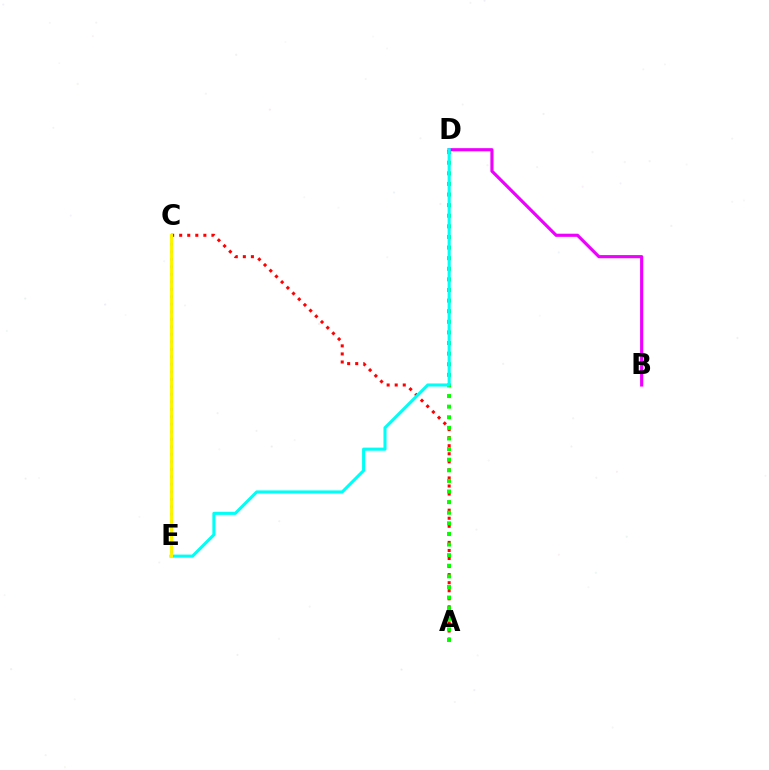{('C', 'E'): [{'color': '#0010ff', 'line_style': 'dotted', 'thickness': 2.04}, {'color': '#fcf500', 'line_style': 'solid', 'thickness': 2.13}], ('A', 'C'): [{'color': '#ff0000', 'line_style': 'dotted', 'thickness': 2.19}], ('A', 'D'): [{'color': '#08ff00', 'line_style': 'dotted', 'thickness': 2.88}], ('B', 'D'): [{'color': '#ee00ff', 'line_style': 'solid', 'thickness': 2.26}], ('D', 'E'): [{'color': '#00fff6', 'line_style': 'solid', 'thickness': 2.21}]}